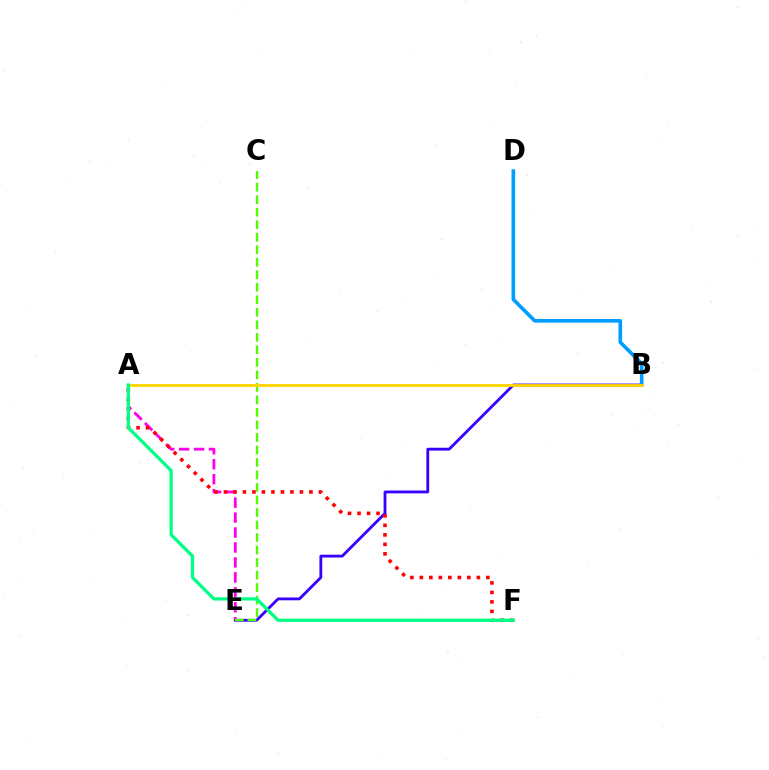{('B', 'E'): [{'color': '#3700ff', 'line_style': 'solid', 'thickness': 2.03}], ('A', 'E'): [{'color': '#ff00ed', 'line_style': 'dashed', 'thickness': 2.03}], ('B', 'D'): [{'color': '#009eff', 'line_style': 'solid', 'thickness': 2.62}], ('C', 'E'): [{'color': '#4fff00', 'line_style': 'dashed', 'thickness': 1.7}], ('A', 'F'): [{'color': '#ff0000', 'line_style': 'dotted', 'thickness': 2.58}, {'color': '#00ff86', 'line_style': 'solid', 'thickness': 2.36}], ('A', 'B'): [{'color': '#ffd500', 'line_style': 'solid', 'thickness': 2.05}]}